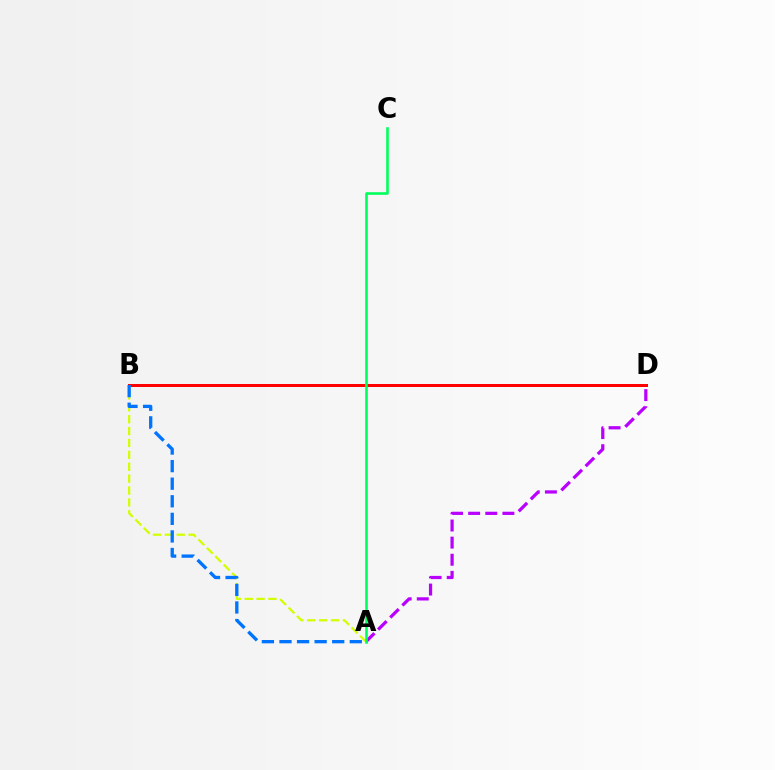{('B', 'D'): [{'color': '#ff0000', 'line_style': 'solid', 'thickness': 2.16}], ('A', 'D'): [{'color': '#b900ff', 'line_style': 'dashed', 'thickness': 2.33}], ('A', 'B'): [{'color': '#d1ff00', 'line_style': 'dashed', 'thickness': 1.61}, {'color': '#0074ff', 'line_style': 'dashed', 'thickness': 2.39}], ('A', 'C'): [{'color': '#00ff5c', 'line_style': 'solid', 'thickness': 1.86}]}